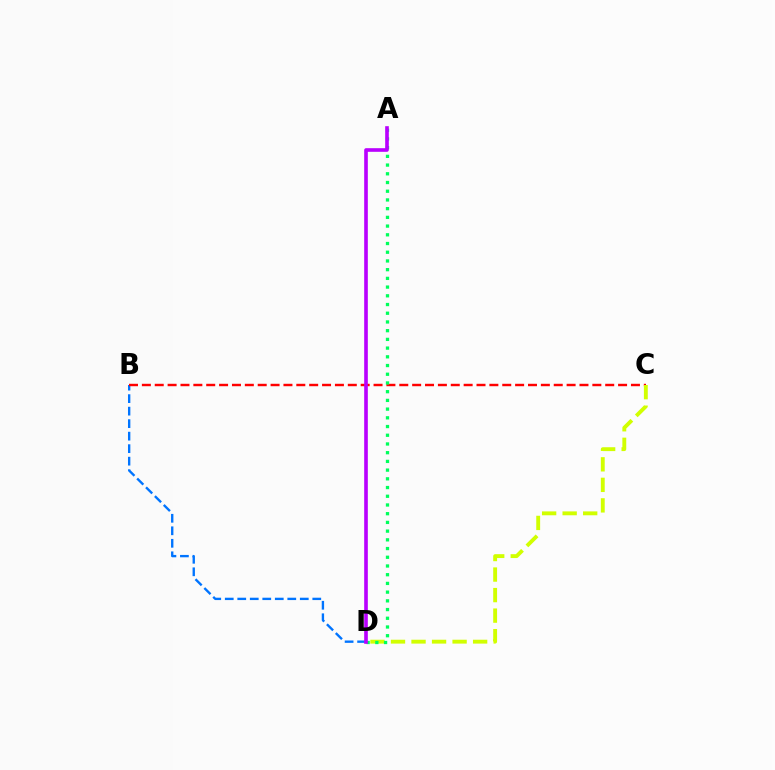{('B', 'D'): [{'color': '#0074ff', 'line_style': 'dashed', 'thickness': 1.7}], ('B', 'C'): [{'color': '#ff0000', 'line_style': 'dashed', 'thickness': 1.75}], ('C', 'D'): [{'color': '#d1ff00', 'line_style': 'dashed', 'thickness': 2.79}], ('A', 'D'): [{'color': '#00ff5c', 'line_style': 'dotted', 'thickness': 2.37}, {'color': '#b900ff', 'line_style': 'solid', 'thickness': 2.61}]}